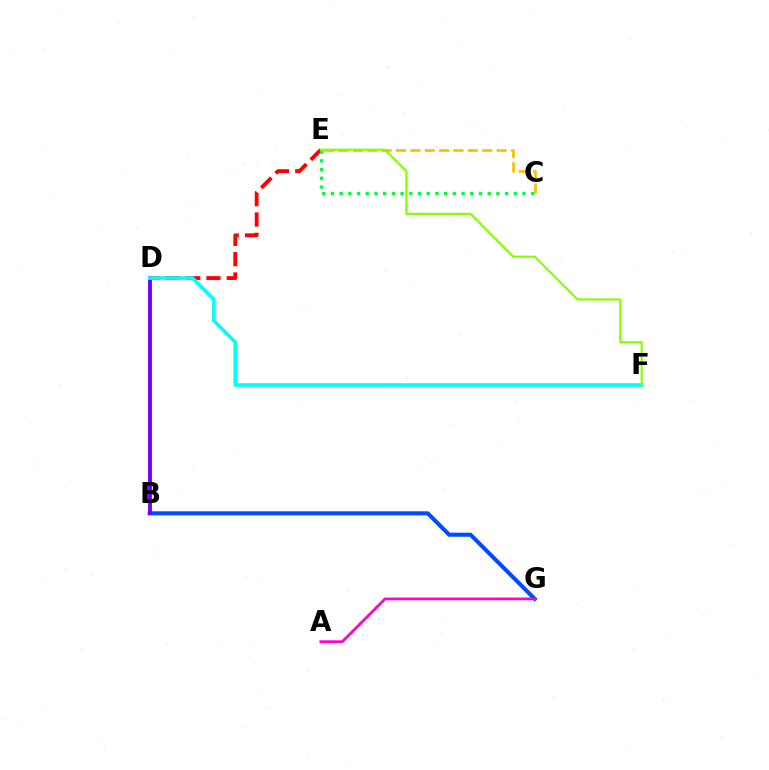{('C', 'E'): [{'color': '#ffbd00', 'line_style': 'dashed', 'thickness': 1.95}, {'color': '#00ff39', 'line_style': 'dotted', 'thickness': 2.37}], ('D', 'E'): [{'color': '#ff0000', 'line_style': 'dashed', 'thickness': 2.76}], ('B', 'G'): [{'color': '#004bff', 'line_style': 'solid', 'thickness': 2.92}], ('A', 'G'): [{'color': '#ff00cf', 'line_style': 'solid', 'thickness': 1.95}], ('B', 'D'): [{'color': '#7200ff', 'line_style': 'solid', 'thickness': 2.78}], ('D', 'F'): [{'color': '#00fff6', 'line_style': 'solid', 'thickness': 2.63}], ('E', 'F'): [{'color': '#84ff00', 'line_style': 'solid', 'thickness': 1.55}]}